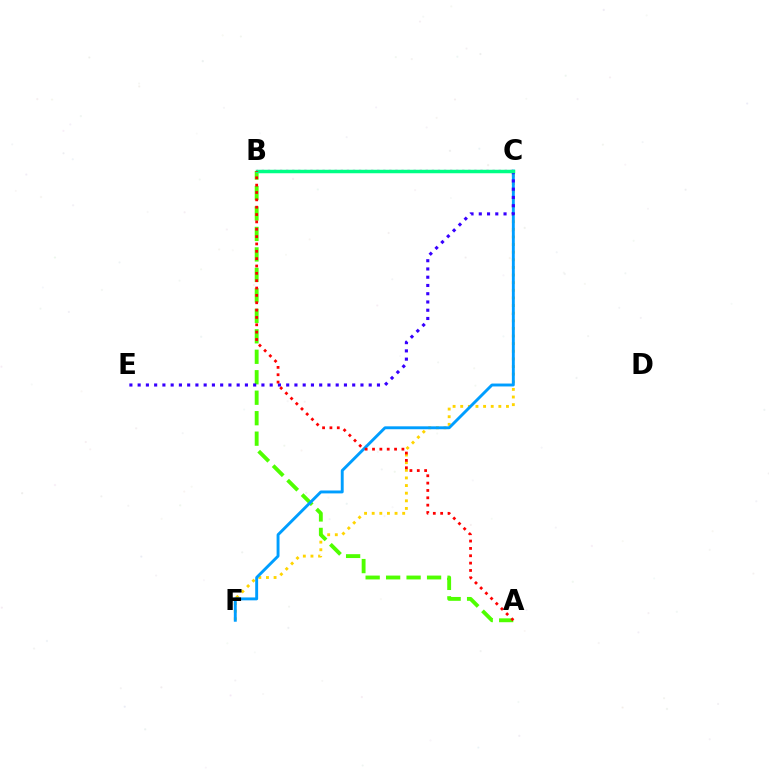{('C', 'F'): [{'color': '#ffd500', 'line_style': 'dotted', 'thickness': 2.07}, {'color': '#009eff', 'line_style': 'solid', 'thickness': 2.09}], ('B', 'C'): [{'color': '#ff00ed', 'line_style': 'dotted', 'thickness': 1.65}, {'color': '#00ff86', 'line_style': 'solid', 'thickness': 2.51}], ('A', 'B'): [{'color': '#4fff00', 'line_style': 'dashed', 'thickness': 2.78}, {'color': '#ff0000', 'line_style': 'dotted', 'thickness': 2.0}], ('C', 'E'): [{'color': '#3700ff', 'line_style': 'dotted', 'thickness': 2.24}]}